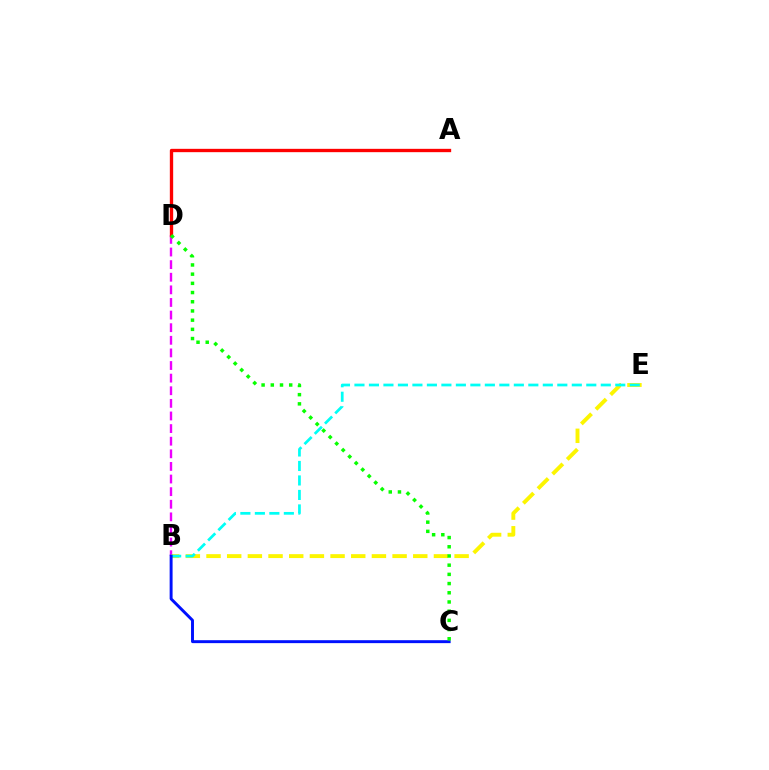{('B', 'D'): [{'color': '#ee00ff', 'line_style': 'dashed', 'thickness': 1.71}], ('A', 'D'): [{'color': '#ff0000', 'line_style': 'solid', 'thickness': 2.4}], ('B', 'E'): [{'color': '#fcf500', 'line_style': 'dashed', 'thickness': 2.81}, {'color': '#00fff6', 'line_style': 'dashed', 'thickness': 1.97}], ('B', 'C'): [{'color': '#0010ff', 'line_style': 'solid', 'thickness': 2.11}], ('C', 'D'): [{'color': '#08ff00', 'line_style': 'dotted', 'thickness': 2.5}]}